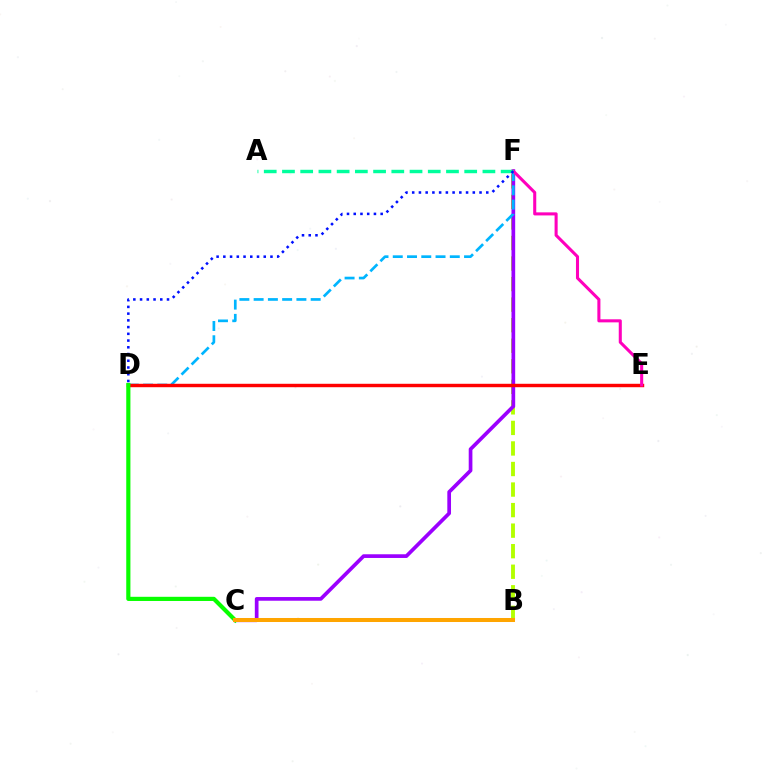{('B', 'F'): [{'color': '#b3ff00', 'line_style': 'dashed', 'thickness': 2.79}], ('C', 'F'): [{'color': '#9b00ff', 'line_style': 'solid', 'thickness': 2.66}], ('D', 'F'): [{'color': '#00b5ff', 'line_style': 'dashed', 'thickness': 1.94}, {'color': '#0010ff', 'line_style': 'dotted', 'thickness': 1.83}], ('D', 'E'): [{'color': '#ff0000', 'line_style': 'solid', 'thickness': 2.47}], ('C', 'D'): [{'color': '#08ff00', 'line_style': 'solid', 'thickness': 3.0}], ('E', 'F'): [{'color': '#ff00bd', 'line_style': 'solid', 'thickness': 2.21}], ('A', 'F'): [{'color': '#00ff9d', 'line_style': 'dashed', 'thickness': 2.48}], ('B', 'C'): [{'color': '#ffa500', 'line_style': 'solid', 'thickness': 2.89}]}